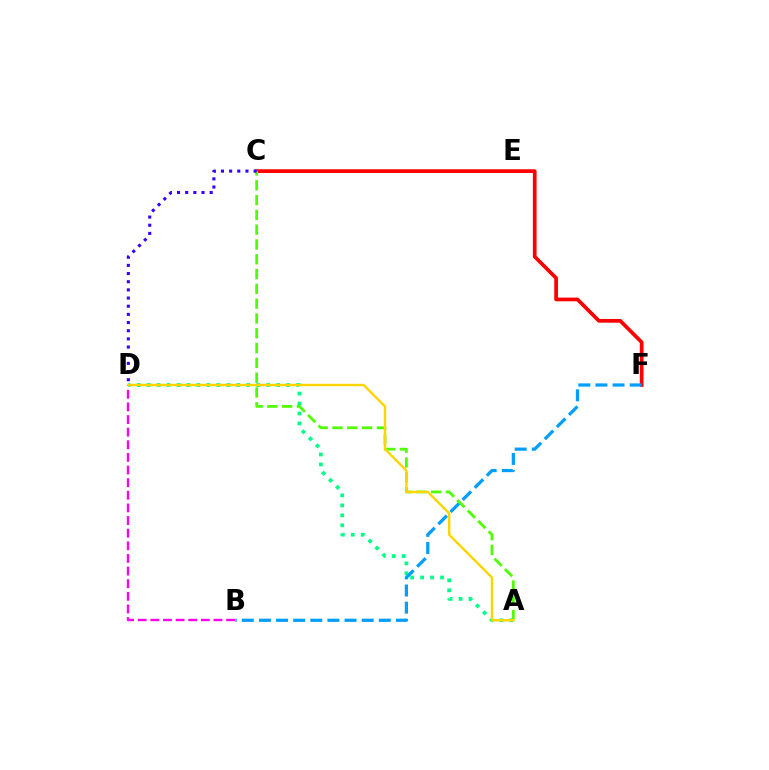{('A', 'D'): [{'color': '#00ff86', 'line_style': 'dotted', 'thickness': 2.71}, {'color': '#ffd500', 'line_style': 'solid', 'thickness': 1.73}], ('C', 'F'): [{'color': '#ff0000', 'line_style': 'solid', 'thickness': 2.67}], ('A', 'C'): [{'color': '#4fff00', 'line_style': 'dashed', 'thickness': 2.01}], ('B', 'D'): [{'color': '#ff00ed', 'line_style': 'dashed', 'thickness': 1.72}], ('C', 'D'): [{'color': '#3700ff', 'line_style': 'dotted', 'thickness': 2.22}], ('B', 'F'): [{'color': '#009eff', 'line_style': 'dashed', 'thickness': 2.33}]}